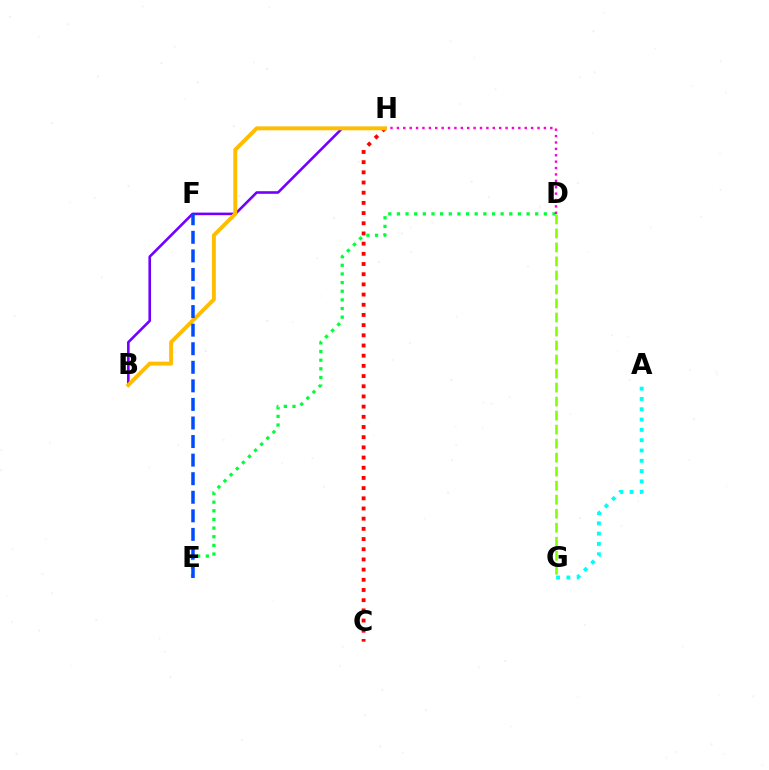{('D', 'E'): [{'color': '#00ff39', 'line_style': 'dotted', 'thickness': 2.35}], ('D', 'H'): [{'color': '#ff00cf', 'line_style': 'dotted', 'thickness': 1.74}], ('C', 'H'): [{'color': '#ff0000', 'line_style': 'dotted', 'thickness': 2.77}], ('B', 'H'): [{'color': '#7200ff', 'line_style': 'solid', 'thickness': 1.87}, {'color': '#ffbd00', 'line_style': 'solid', 'thickness': 2.82}], ('A', 'G'): [{'color': '#00fff6', 'line_style': 'dotted', 'thickness': 2.8}], ('E', 'F'): [{'color': '#004bff', 'line_style': 'dashed', 'thickness': 2.52}], ('D', 'G'): [{'color': '#84ff00', 'line_style': 'dashed', 'thickness': 1.9}]}